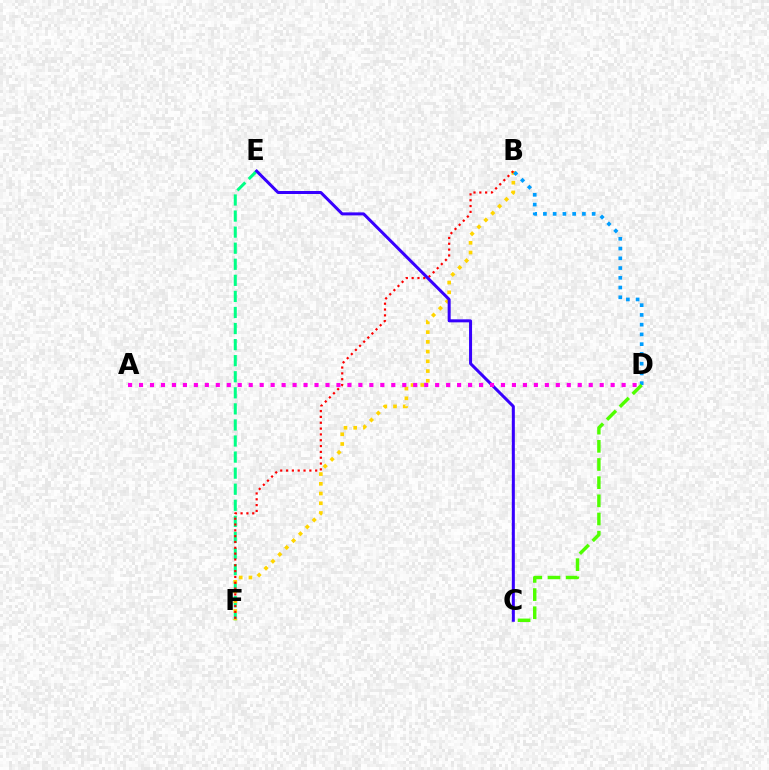{('E', 'F'): [{'color': '#00ff86', 'line_style': 'dashed', 'thickness': 2.18}], ('B', 'F'): [{'color': '#ffd500', 'line_style': 'dotted', 'thickness': 2.64}, {'color': '#ff0000', 'line_style': 'dotted', 'thickness': 1.58}], ('C', 'E'): [{'color': '#3700ff', 'line_style': 'solid', 'thickness': 2.17}], ('B', 'D'): [{'color': '#009eff', 'line_style': 'dotted', 'thickness': 2.65}], ('C', 'D'): [{'color': '#4fff00', 'line_style': 'dashed', 'thickness': 2.47}], ('A', 'D'): [{'color': '#ff00ed', 'line_style': 'dotted', 'thickness': 2.98}]}